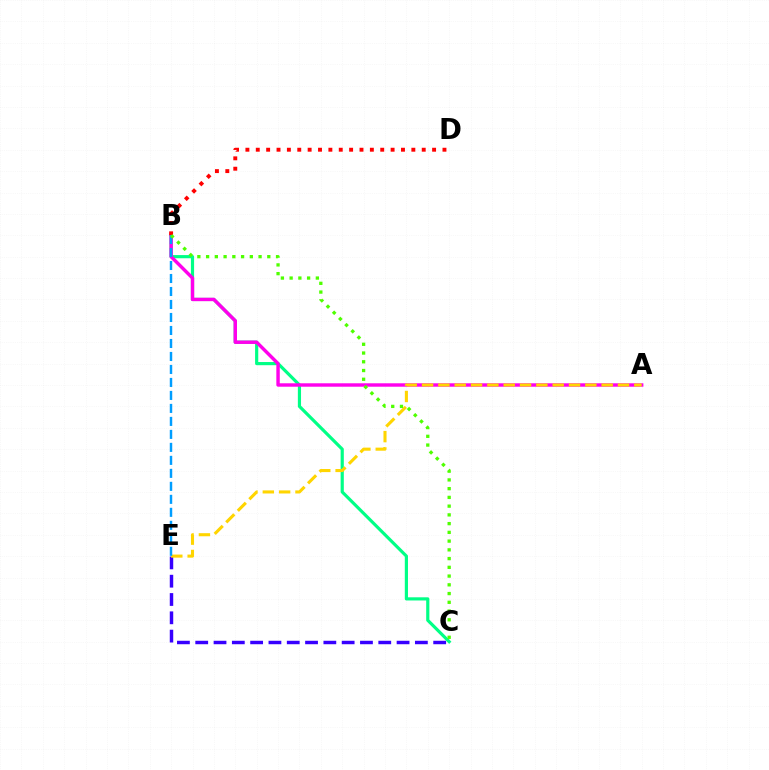{('C', 'E'): [{'color': '#3700ff', 'line_style': 'dashed', 'thickness': 2.49}], ('B', 'C'): [{'color': '#00ff86', 'line_style': 'solid', 'thickness': 2.29}, {'color': '#4fff00', 'line_style': 'dotted', 'thickness': 2.38}], ('A', 'B'): [{'color': '#ff00ed', 'line_style': 'solid', 'thickness': 2.47}], ('B', 'D'): [{'color': '#ff0000', 'line_style': 'dotted', 'thickness': 2.82}], ('A', 'E'): [{'color': '#ffd500', 'line_style': 'dashed', 'thickness': 2.22}], ('B', 'E'): [{'color': '#009eff', 'line_style': 'dashed', 'thickness': 1.76}]}